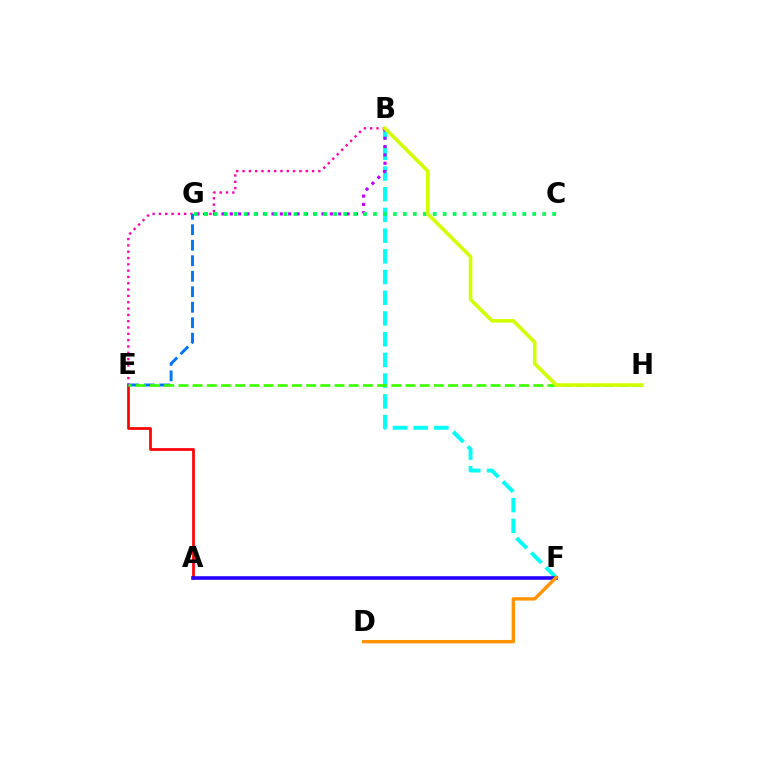{('B', 'F'): [{'color': '#00fff6', 'line_style': 'dashed', 'thickness': 2.81}], ('A', 'E'): [{'color': '#ff0000', 'line_style': 'solid', 'thickness': 1.95}], ('A', 'F'): [{'color': '#2500ff', 'line_style': 'solid', 'thickness': 2.58}], ('D', 'F'): [{'color': '#ff9400', 'line_style': 'solid', 'thickness': 2.45}], ('B', 'E'): [{'color': '#ff00ac', 'line_style': 'dotted', 'thickness': 1.72}], ('E', 'G'): [{'color': '#0074ff', 'line_style': 'dashed', 'thickness': 2.11}], ('E', 'H'): [{'color': '#3dff00', 'line_style': 'dashed', 'thickness': 1.93}], ('B', 'G'): [{'color': '#b900ff', 'line_style': 'dotted', 'thickness': 2.27}], ('C', 'G'): [{'color': '#00ff5c', 'line_style': 'dotted', 'thickness': 2.7}], ('B', 'H'): [{'color': '#d1ff00', 'line_style': 'solid', 'thickness': 2.59}]}